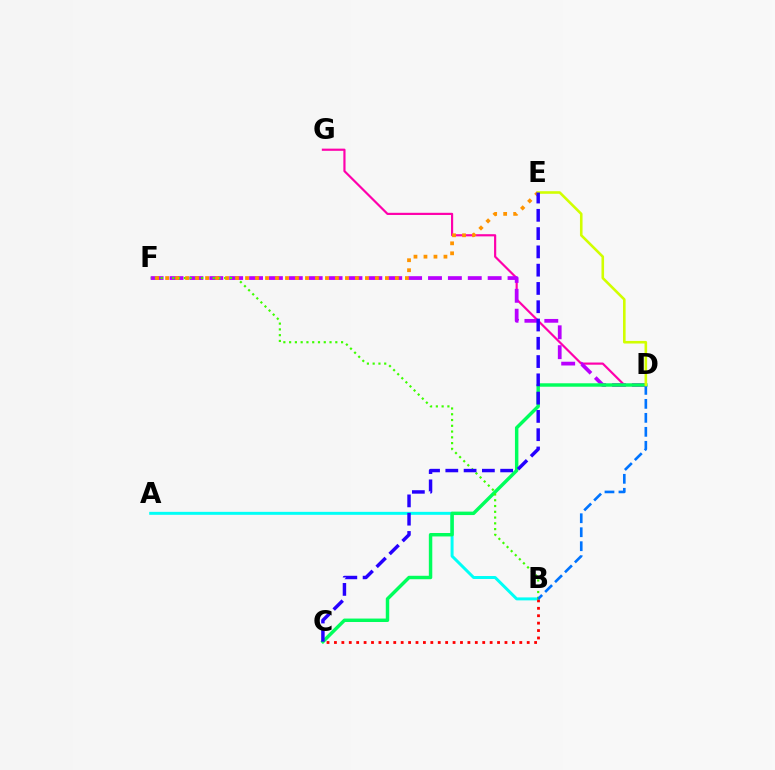{('D', 'G'): [{'color': '#ff00ac', 'line_style': 'solid', 'thickness': 1.57}], ('A', 'B'): [{'color': '#00fff6', 'line_style': 'solid', 'thickness': 2.14}], ('D', 'F'): [{'color': '#b900ff', 'line_style': 'dashed', 'thickness': 2.7}], ('C', 'D'): [{'color': '#00ff5c', 'line_style': 'solid', 'thickness': 2.48}], ('B', 'F'): [{'color': '#3dff00', 'line_style': 'dotted', 'thickness': 1.57}], ('E', 'F'): [{'color': '#ff9400', 'line_style': 'dotted', 'thickness': 2.71}], ('B', 'C'): [{'color': '#ff0000', 'line_style': 'dotted', 'thickness': 2.01}], ('B', 'D'): [{'color': '#0074ff', 'line_style': 'dashed', 'thickness': 1.9}], ('D', 'E'): [{'color': '#d1ff00', 'line_style': 'solid', 'thickness': 1.86}], ('C', 'E'): [{'color': '#2500ff', 'line_style': 'dashed', 'thickness': 2.48}]}